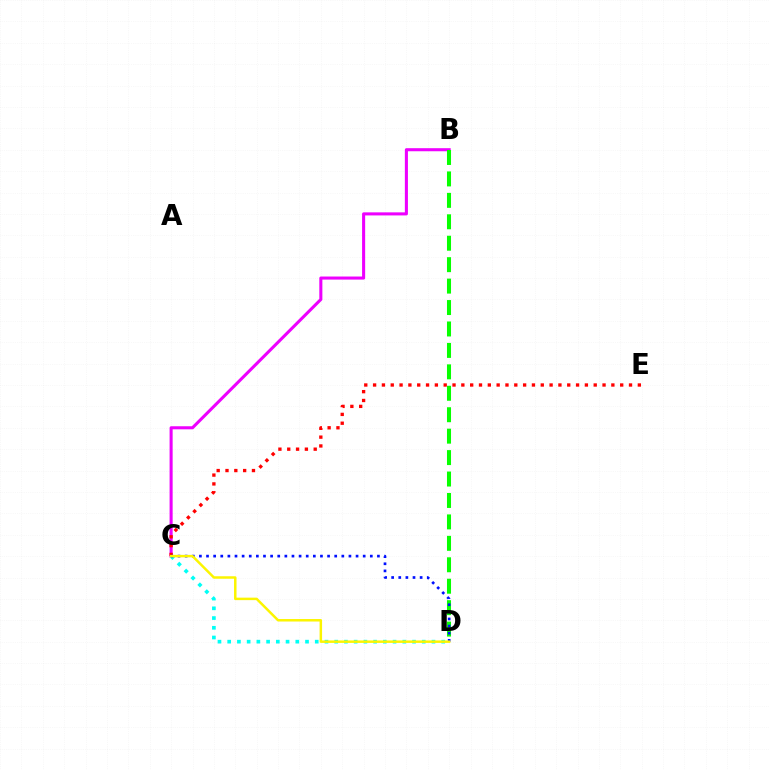{('B', 'C'): [{'color': '#ee00ff', 'line_style': 'solid', 'thickness': 2.21}], ('B', 'D'): [{'color': '#08ff00', 'line_style': 'dashed', 'thickness': 2.91}], ('C', 'E'): [{'color': '#ff0000', 'line_style': 'dotted', 'thickness': 2.4}], ('C', 'D'): [{'color': '#00fff6', 'line_style': 'dotted', 'thickness': 2.64}, {'color': '#0010ff', 'line_style': 'dotted', 'thickness': 1.93}, {'color': '#fcf500', 'line_style': 'solid', 'thickness': 1.79}]}